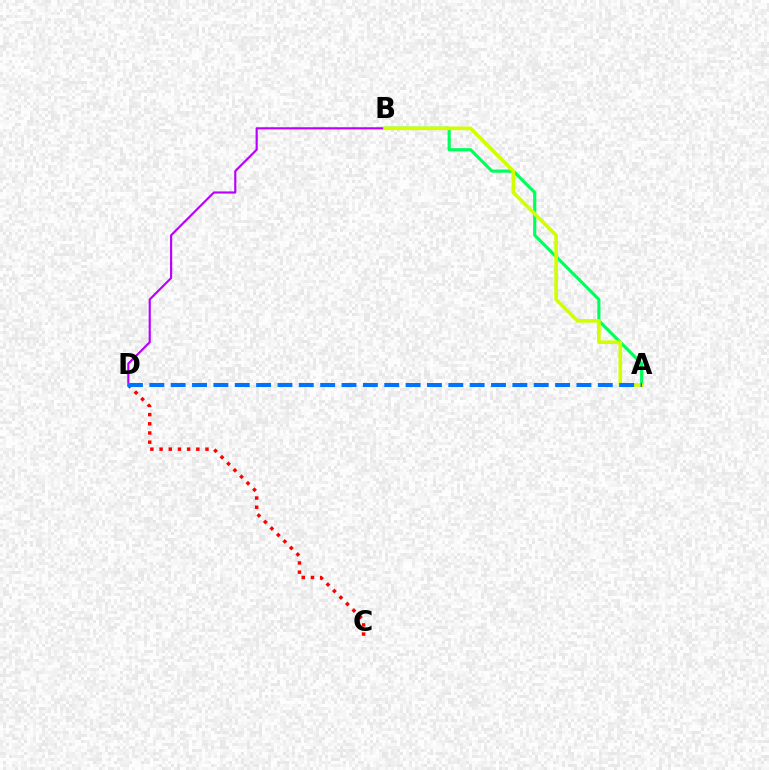{('A', 'B'): [{'color': '#00ff5c', 'line_style': 'solid', 'thickness': 2.28}, {'color': '#d1ff00', 'line_style': 'solid', 'thickness': 2.63}], ('C', 'D'): [{'color': '#ff0000', 'line_style': 'dotted', 'thickness': 2.5}], ('B', 'D'): [{'color': '#b900ff', 'line_style': 'solid', 'thickness': 1.55}], ('A', 'D'): [{'color': '#0074ff', 'line_style': 'dashed', 'thickness': 2.9}]}